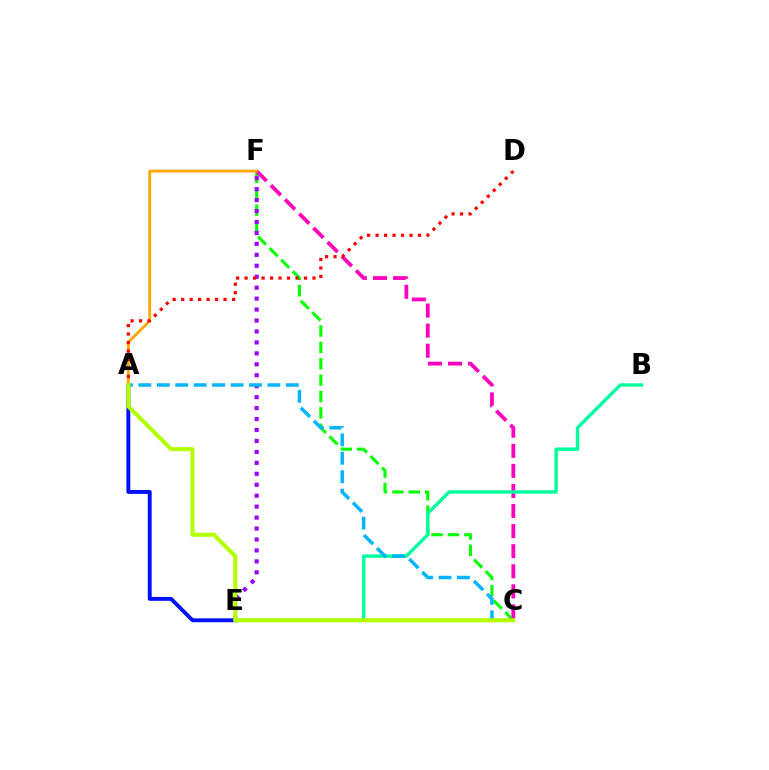{('A', 'E'): [{'color': '#0010ff', 'line_style': 'solid', 'thickness': 2.79}], ('C', 'F'): [{'color': '#08ff00', 'line_style': 'dashed', 'thickness': 2.23}, {'color': '#ff00bd', 'line_style': 'dashed', 'thickness': 2.73}], ('E', 'F'): [{'color': '#9b00ff', 'line_style': 'dotted', 'thickness': 2.97}], ('A', 'F'): [{'color': '#ffa500', 'line_style': 'solid', 'thickness': 2.03}], ('B', 'E'): [{'color': '#00ff9d', 'line_style': 'solid', 'thickness': 2.44}], ('A', 'C'): [{'color': '#00b5ff', 'line_style': 'dashed', 'thickness': 2.5}, {'color': '#b3ff00', 'line_style': 'solid', 'thickness': 2.94}], ('A', 'D'): [{'color': '#ff0000', 'line_style': 'dotted', 'thickness': 2.31}]}